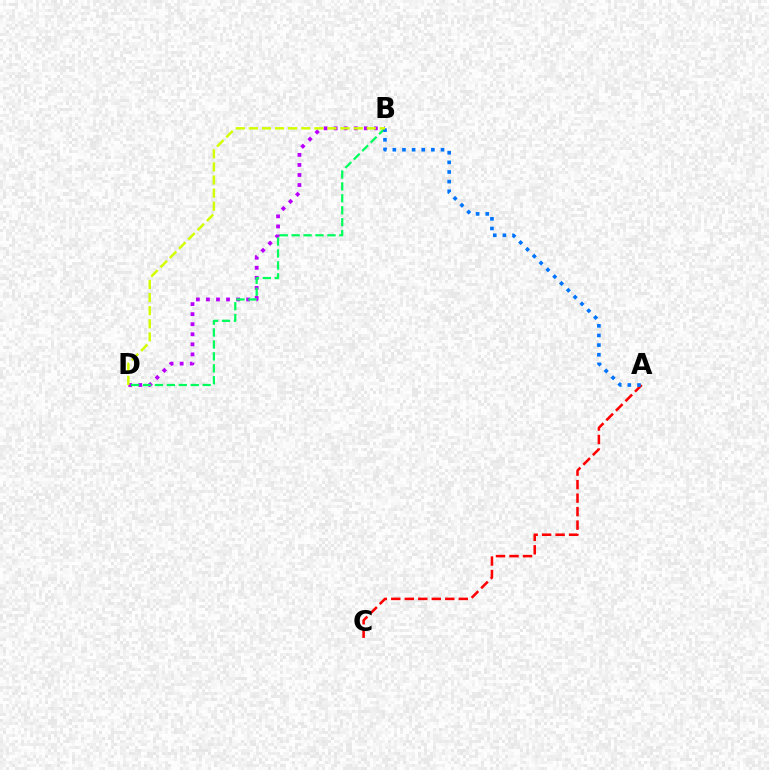{('A', 'C'): [{'color': '#ff0000', 'line_style': 'dashed', 'thickness': 1.83}], ('B', 'D'): [{'color': '#b900ff', 'line_style': 'dotted', 'thickness': 2.73}, {'color': '#00ff5c', 'line_style': 'dashed', 'thickness': 1.62}, {'color': '#d1ff00', 'line_style': 'dashed', 'thickness': 1.78}], ('A', 'B'): [{'color': '#0074ff', 'line_style': 'dotted', 'thickness': 2.62}]}